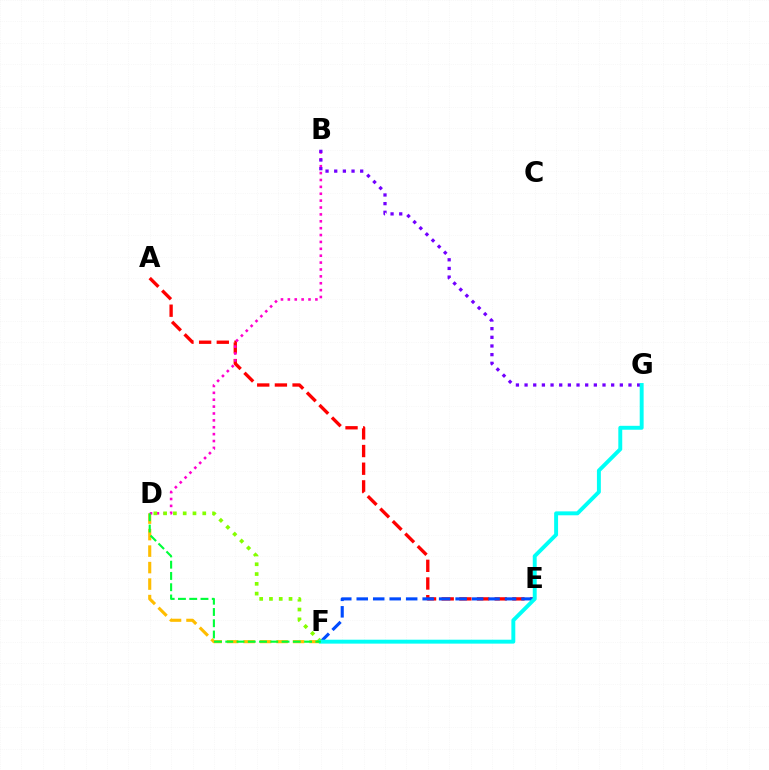{('A', 'E'): [{'color': '#ff0000', 'line_style': 'dashed', 'thickness': 2.4}], ('D', 'F'): [{'color': '#ffbd00', 'line_style': 'dashed', 'thickness': 2.24}, {'color': '#84ff00', 'line_style': 'dotted', 'thickness': 2.66}, {'color': '#00ff39', 'line_style': 'dashed', 'thickness': 1.53}], ('B', 'D'): [{'color': '#ff00cf', 'line_style': 'dotted', 'thickness': 1.87}], ('B', 'G'): [{'color': '#7200ff', 'line_style': 'dotted', 'thickness': 2.35}], ('E', 'F'): [{'color': '#004bff', 'line_style': 'dashed', 'thickness': 2.24}], ('F', 'G'): [{'color': '#00fff6', 'line_style': 'solid', 'thickness': 2.82}]}